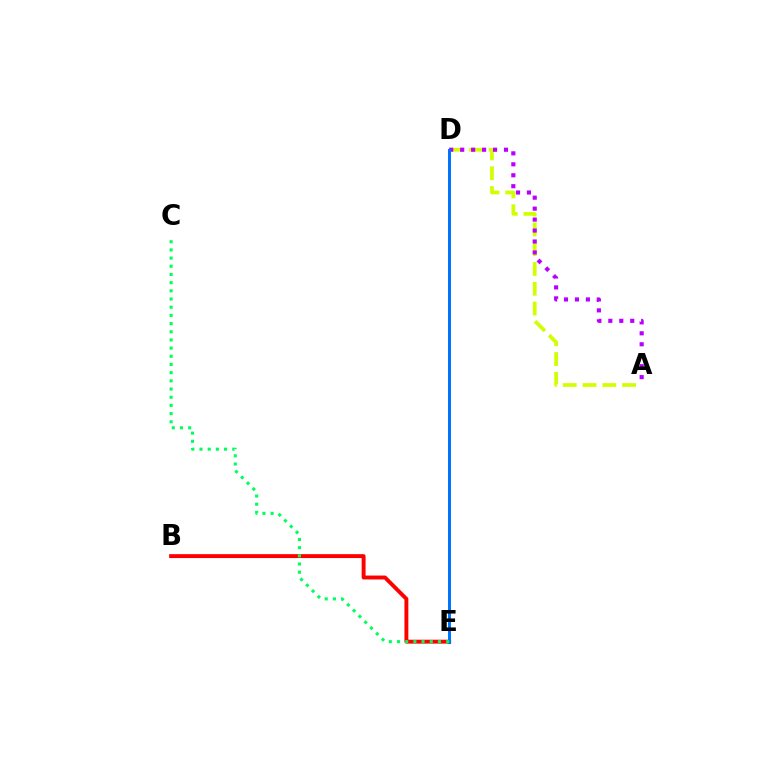{('A', 'D'): [{'color': '#d1ff00', 'line_style': 'dashed', 'thickness': 2.69}, {'color': '#b900ff', 'line_style': 'dotted', 'thickness': 2.98}], ('B', 'E'): [{'color': '#ff0000', 'line_style': 'solid', 'thickness': 2.82}], ('D', 'E'): [{'color': '#0074ff', 'line_style': 'solid', 'thickness': 2.15}], ('C', 'E'): [{'color': '#00ff5c', 'line_style': 'dotted', 'thickness': 2.22}]}